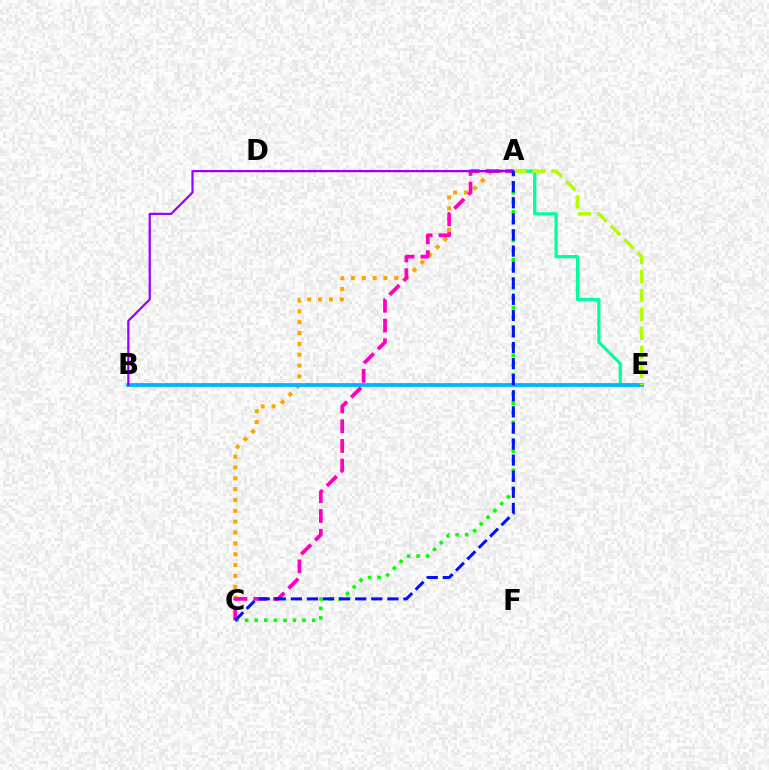{('A', 'C'): [{'color': '#ffa500', 'line_style': 'dotted', 'thickness': 2.95}, {'color': '#08ff00', 'line_style': 'dotted', 'thickness': 2.6}, {'color': '#ff00bd', 'line_style': 'dashed', 'thickness': 2.68}, {'color': '#0010ff', 'line_style': 'dashed', 'thickness': 2.19}], ('A', 'E'): [{'color': '#00ff9d', 'line_style': 'solid', 'thickness': 2.34}, {'color': '#b3ff00', 'line_style': 'dashed', 'thickness': 2.57}], ('B', 'E'): [{'color': '#00b5ff', 'line_style': 'solid', 'thickness': 2.71}], ('A', 'D'): [{'color': '#ff0000', 'line_style': 'dotted', 'thickness': 1.55}], ('A', 'B'): [{'color': '#9b00ff', 'line_style': 'solid', 'thickness': 1.6}]}